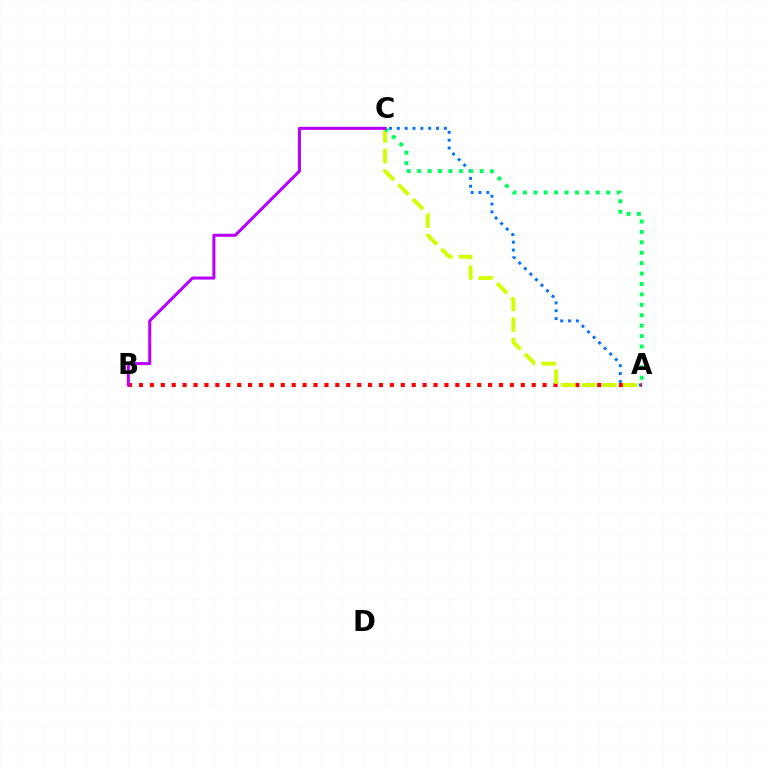{('A', 'C'): [{'color': '#0074ff', 'line_style': 'dotted', 'thickness': 2.13}, {'color': '#d1ff00', 'line_style': 'dashed', 'thickness': 2.79}, {'color': '#00ff5c', 'line_style': 'dotted', 'thickness': 2.83}], ('A', 'B'): [{'color': '#ff0000', 'line_style': 'dotted', 'thickness': 2.96}], ('B', 'C'): [{'color': '#b900ff', 'line_style': 'solid', 'thickness': 2.19}]}